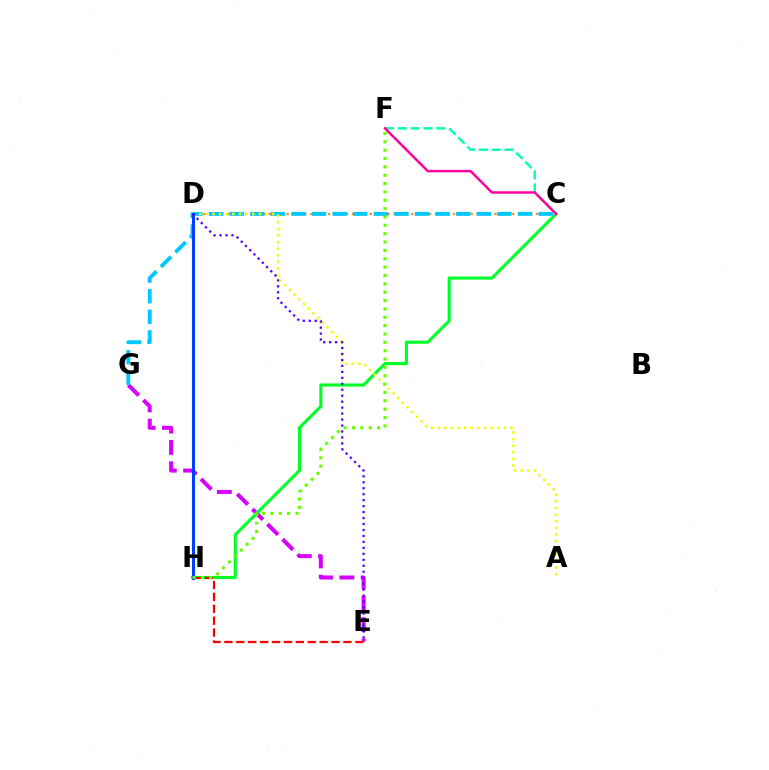{('E', 'G'): [{'color': '#d600ff', 'line_style': 'dashed', 'thickness': 2.89}], ('C', 'H'): [{'color': '#00ff27', 'line_style': 'solid', 'thickness': 2.23}], ('C', 'D'): [{'color': '#ff8800', 'line_style': 'dotted', 'thickness': 1.61}], ('E', 'H'): [{'color': '#ff0000', 'line_style': 'dashed', 'thickness': 1.62}], ('C', 'G'): [{'color': '#00c7ff', 'line_style': 'dashed', 'thickness': 2.8}], ('A', 'D'): [{'color': '#eeff00', 'line_style': 'dotted', 'thickness': 1.8}], ('D', 'H'): [{'color': '#003fff', 'line_style': 'solid', 'thickness': 2.2}], ('C', 'F'): [{'color': '#00ffaf', 'line_style': 'dashed', 'thickness': 1.74}, {'color': '#ff00a0', 'line_style': 'solid', 'thickness': 1.79}], ('F', 'H'): [{'color': '#66ff00', 'line_style': 'dotted', 'thickness': 2.27}], ('D', 'E'): [{'color': '#4f00ff', 'line_style': 'dotted', 'thickness': 1.62}]}